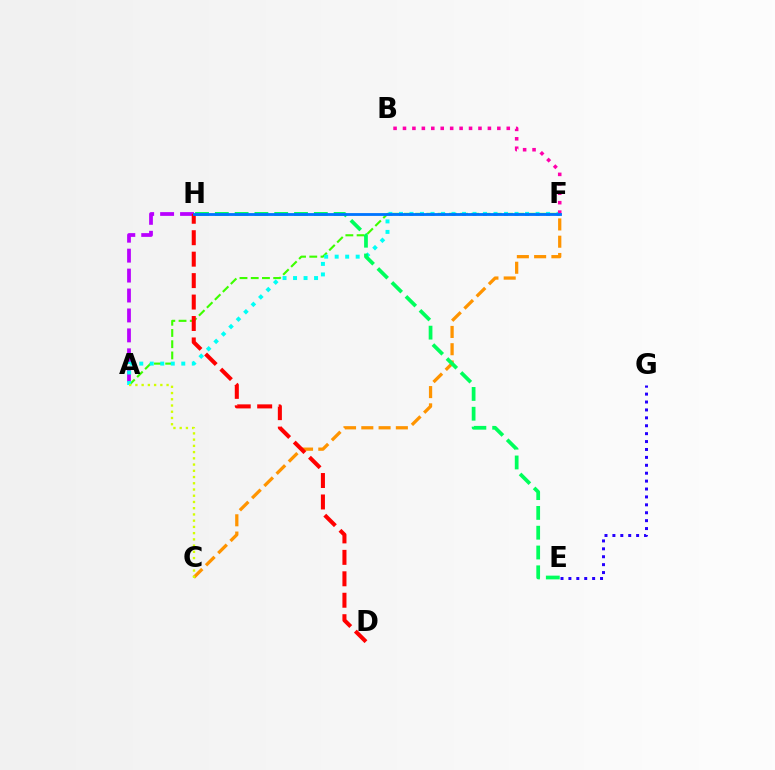{('A', 'F'): [{'color': '#3dff00', 'line_style': 'dashed', 'thickness': 1.53}, {'color': '#00fff6', 'line_style': 'dotted', 'thickness': 2.85}], ('A', 'H'): [{'color': '#b900ff', 'line_style': 'dashed', 'thickness': 2.71}], ('C', 'F'): [{'color': '#ff9400', 'line_style': 'dashed', 'thickness': 2.35}], ('A', 'C'): [{'color': '#d1ff00', 'line_style': 'dotted', 'thickness': 1.69}], ('E', 'H'): [{'color': '#00ff5c', 'line_style': 'dashed', 'thickness': 2.69}], ('E', 'G'): [{'color': '#2500ff', 'line_style': 'dotted', 'thickness': 2.15}], ('D', 'H'): [{'color': '#ff0000', 'line_style': 'dashed', 'thickness': 2.91}], ('B', 'F'): [{'color': '#ff00ac', 'line_style': 'dotted', 'thickness': 2.56}], ('F', 'H'): [{'color': '#0074ff', 'line_style': 'solid', 'thickness': 2.04}]}